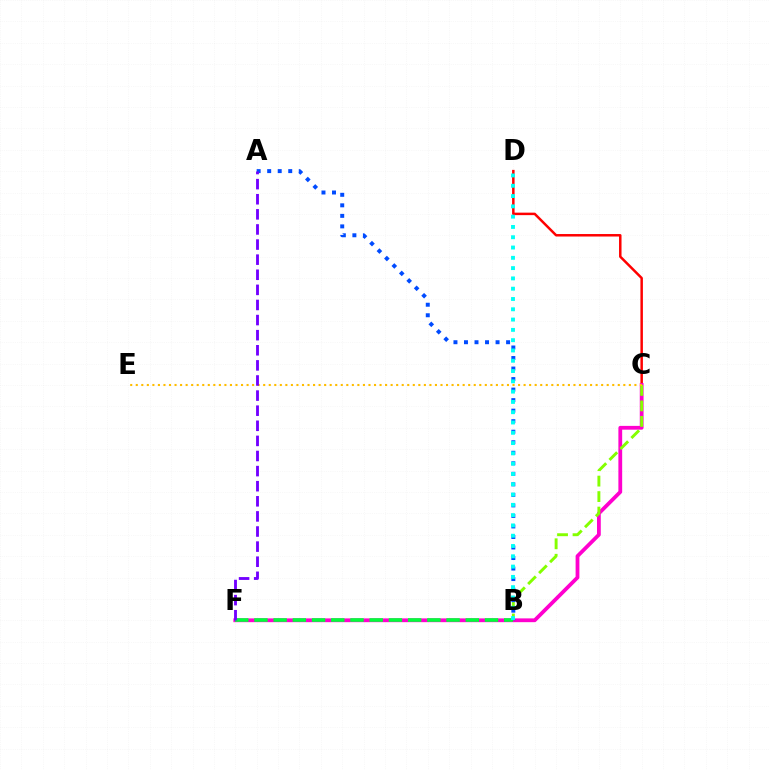{('C', 'D'): [{'color': '#ff0000', 'line_style': 'solid', 'thickness': 1.79}], ('C', 'F'): [{'color': '#ff00cf', 'line_style': 'solid', 'thickness': 2.73}], ('B', 'C'): [{'color': '#84ff00', 'line_style': 'dashed', 'thickness': 2.1}], ('A', 'B'): [{'color': '#004bff', 'line_style': 'dotted', 'thickness': 2.86}], ('B', 'F'): [{'color': '#00ff39', 'line_style': 'dashed', 'thickness': 2.61}], ('B', 'D'): [{'color': '#00fff6', 'line_style': 'dotted', 'thickness': 2.8}], ('C', 'E'): [{'color': '#ffbd00', 'line_style': 'dotted', 'thickness': 1.51}], ('A', 'F'): [{'color': '#7200ff', 'line_style': 'dashed', 'thickness': 2.05}]}